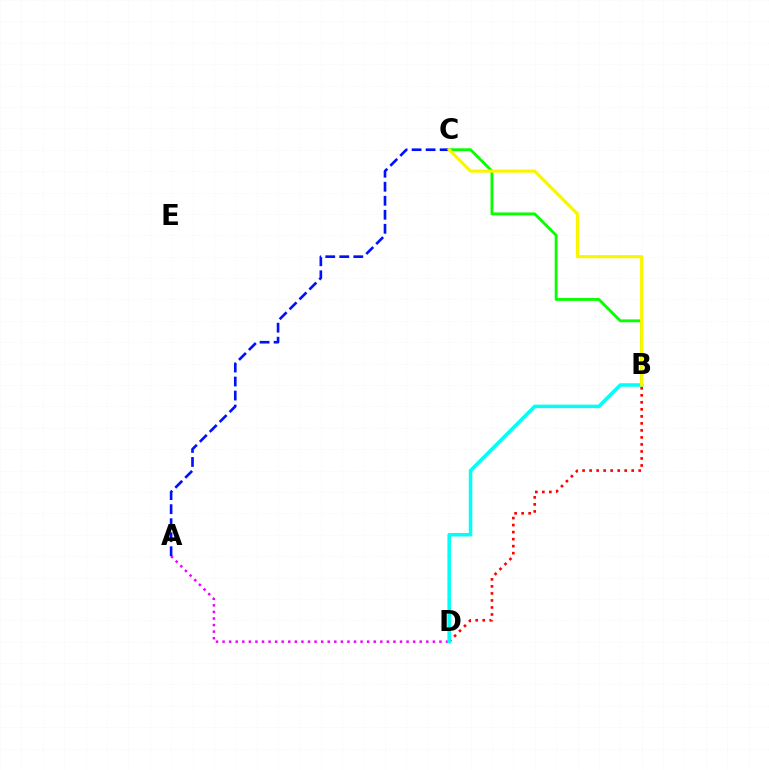{('A', 'D'): [{'color': '#ee00ff', 'line_style': 'dotted', 'thickness': 1.79}], ('B', 'C'): [{'color': '#08ff00', 'line_style': 'solid', 'thickness': 2.06}, {'color': '#fcf500', 'line_style': 'solid', 'thickness': 2.26}], ('B', 'D'): [{'color': '#ff0000', 'line_style': 'dotted', 'thickness': 1.91}, {'color': '#00fff6', 'line_style': 'solid', 'thickness': 2.52}], ('A', 'C'): [{'color': '#0010ff', 'line_style': 'dashed', 'thickness': 1.9}]}